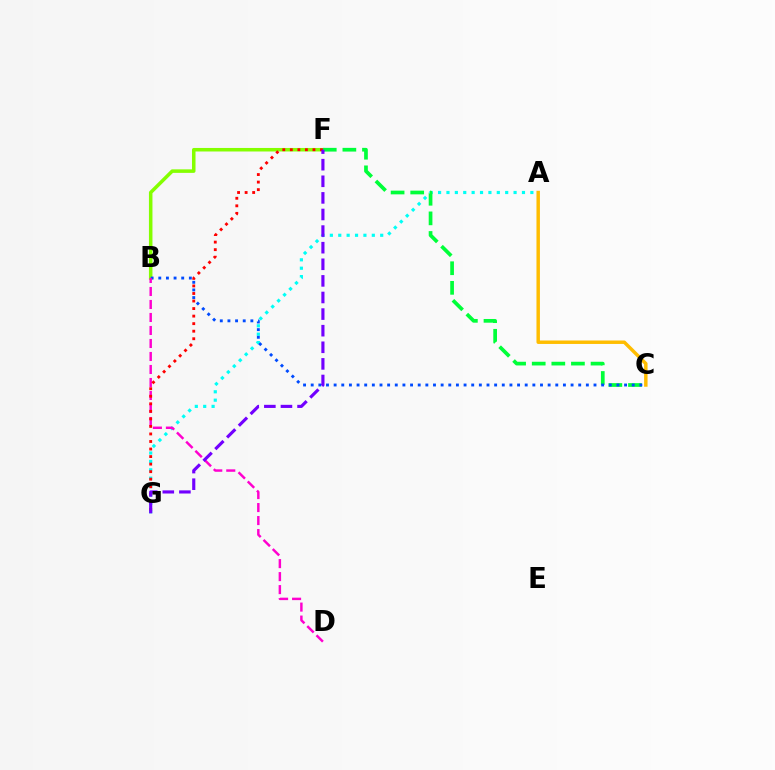{('A', 'G'): [{'color': '#00fff6', 'line_style': 'dotted', 'thickness': 2.28}], ('B', 'F'): [{'color': '#84ff00', 'line_style': 'solid', 'thickness': 2.53}], ('C', 'F'): [{'color': '#00ff39', 'line_style': 'dashed', 'thickness': 2.66}], ('B', 'C'): [{'color': '#004bff', 'line_style': 'dotted', 'thickness': 2.08}], ('B', 'D'): [{'color': '#ff00cf', 'line_style': 'dashed', 'thickness': 1.77}], ('F', 'G'): [{'color': '#ff0000', 'line_style': 'dotted', 'thickness': 2.05}, {'color': '#7200ff', 'line_style': 'dashed', 'thickness': 2.26}], ('A', 'C'): [{'color': '#ffbd00', 'line_style': 'solid', 'thickness': 2.49}]}